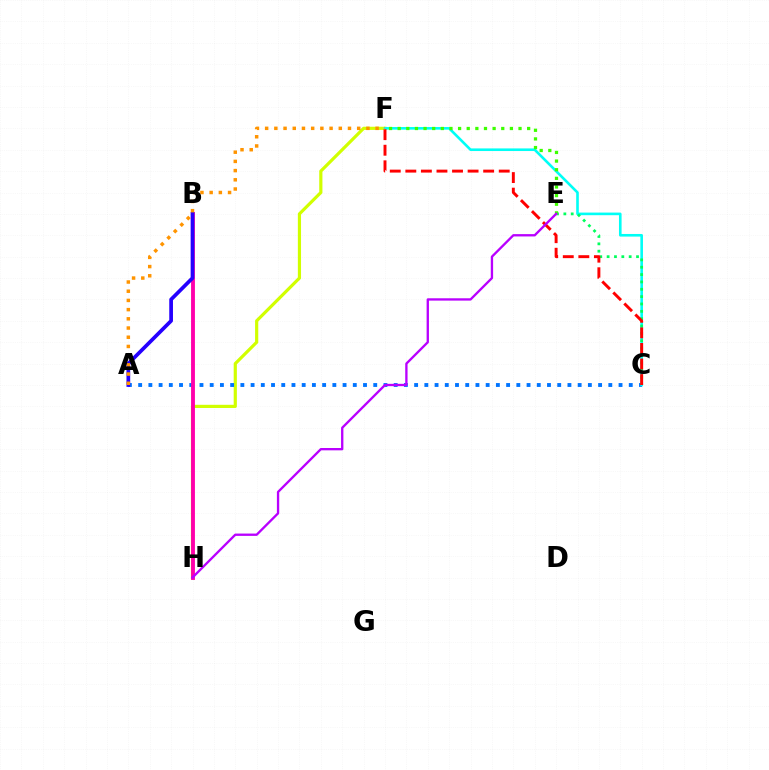{('F', 'H'): [{'color': '#d1ff00', 'line_style': 'solid', 'thickness': 2.29}], ('A', 'C'): [{'color': '#0074ff', 'line_style': 'dotted', 'thickness': 2.78}], ('B', 'H'): [{'color': '#ff00ac', 'line_style': 'solid', 'thickness': 2.78}], ('C', 'F'): [{'color': '#00fff6', 'line_style': 'solid', 'thickness': 1.88}, {'color': '#ff0000', 'line_style': 'dashed', 'thickness': 2.11}], ('C', 'E'): [{'color': '#00ff5c', 'line_style': 'dotted', 'thickness': 2.0}], ('E', 'F'): [{'color': '#3dff00', 'line_style': 'dotted', 'thickness': 2.35}], ('A', 'B'): [{'color': '#2500ff', 'line_style': 'solid', 'thickness': 2.68}], ('A', 'F'): [{'color': '#ff9400', 'line_style': 'dotted', 'thickness': 2.5}], ('E', 'H'): [{'color': '#b900ff', 'line_style': 'solid', 'thickness': 1.68}]}